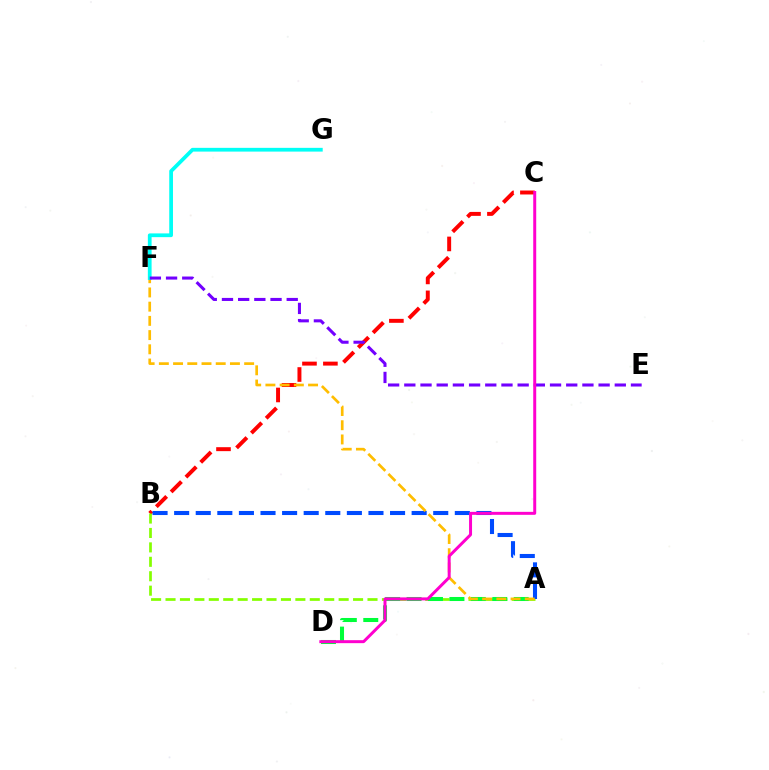{('B', 'C'): [{'color': '#ff0000', 'line_style': 'dashed', 'thickness': 2.84}], ('A', 'B'): [{'color': '#84ff00', 'line_style': 'dashed', 'thickness': 1.96}, {'color': '#004bff', 'line_style': 'dashed', 'thickness': 2.93}], ('A', 'D'): [{'color': '#00ff39', 'line_style': 'dashed', 'thickness': 2.91}], ('A', 'F'): [{'color': '#ffbd00', 'line_style': 'dashed', 'thickness': 1.93}], ('F', 'G'): [{'color': '#00fff6', 'line_style': 'solid', 'thickness': 2.7}], ('E', 'F'): [{'color': '#7200ff', 'line_style': 'dashed', 'thickness': 2.2}], ('C', 'D'): [{'color': '#ff00cf', 'line_style': 'solid', 'thickness': 2.14}]}